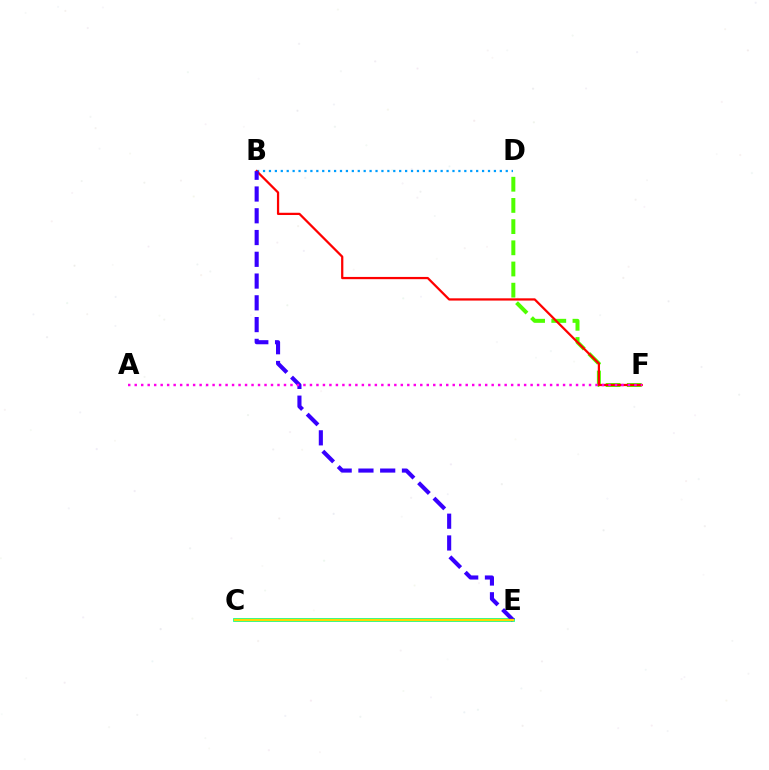{('B', 'D'): [{'color': '#009eff', 'line_style': 'dotted', 'thickness': 1.61}], ('D', 'F'): [{'color': '#4fff00', 'line_style': 'dashed', 'thickness': 2.88}], ('C', 'E'): [{'color': '#00ff86', 'line_style': 'solid', 'thickness': 2.67}, {'color': '#ffd500', 'line_style': 'solid', 'thickness': 1.63}], ('B', 'F'): [{'color': '#ff0000', 'line_style': 'solid', 'thickness': 1.62}], ('B', 'E'): [{'color': '#3700ff', 'line_style': 'dashed', 'thickness': 2.96}], ('A', 'F'): [{'color': '#ff00ed', 'line_style': 'dotted', 'thickness': 1.76}]}